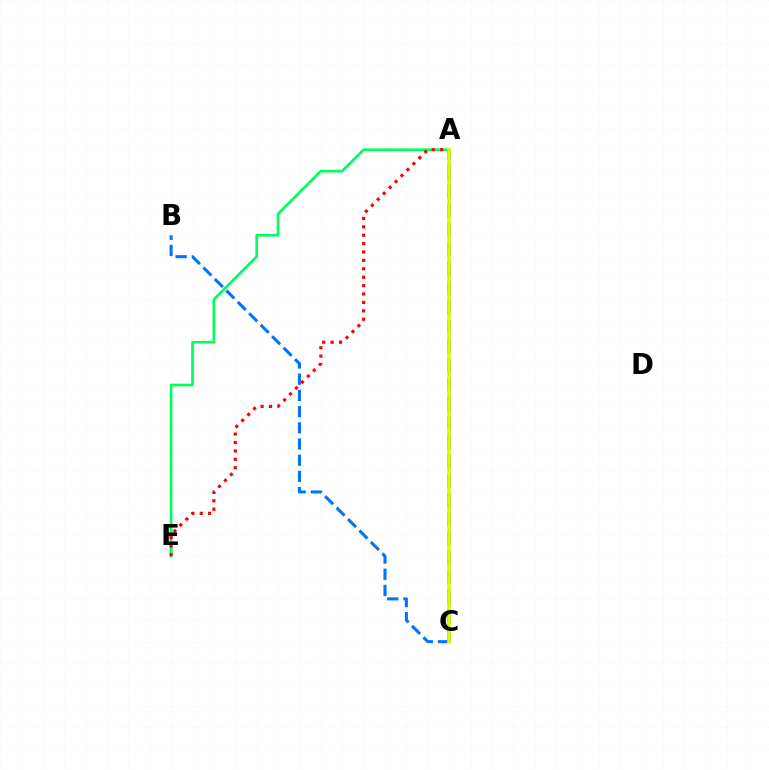{('B', 'C'): [{'color': '#0074ff', 'line_style': 'dashed', 'thickness': 2.2}], ('A', 'E'): [{'color': '#00ff5c', 'line_style': 'solid', 'thickness': 1.92}, {'color': '#ff0000', 'line_style': 'dotted', 'thickness': 2.28}], ('A', 'C'): [{'color': '#b900ff', 'line_style': 'dashed', 'thickness': 2.62}, {'color': '#d1ff00', 'line_style': 'solid', 'thickness': 2.62}]}